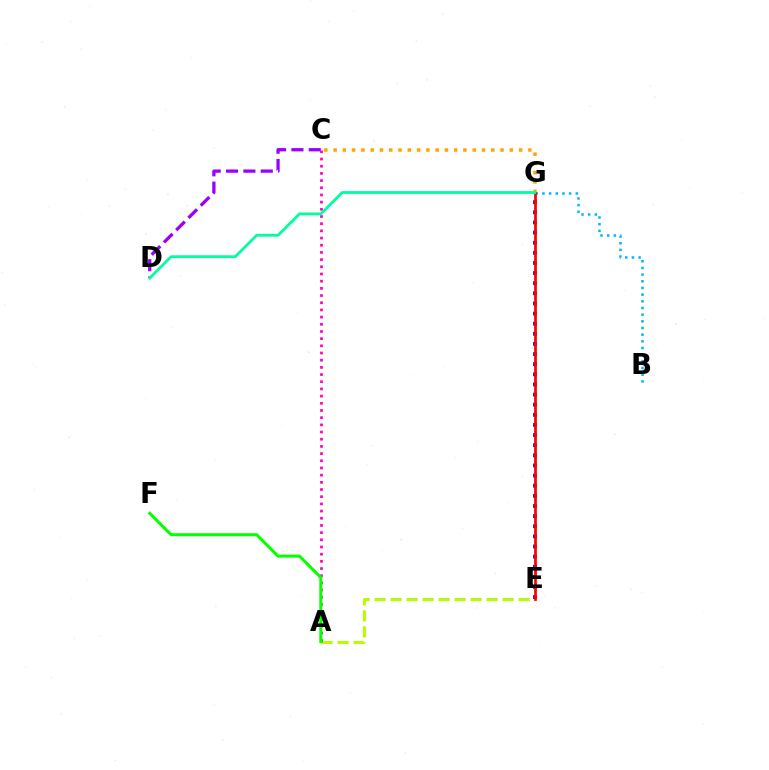{('B', 'G'): [{'color': '#00b5ff', 'line_style': 'dotted', 'thickness': 1.81}], ('C', 'G'): [{'color': '#ffa500', 'line_style': 'dotted', 'thickness': 2.52}], ('A', 'E'): [{'color': '#b3ff00', 'line_style': 'dashed', 'thickness': 2.17}], ('A', 'C'): [{'color': '#ff00bd', 'line_style': 'dotted', 'thickness': 1.95}], ('C', 'D'): [{'color': '#9b00ff', 'line_style': 'dashed', 'thickness': 2.36}], ('E', 'G'): [{'color': '#0010ff', 'line_style': 'dotted', 'thickness': 2.75}, {'color': '#ff0000', 'line_style': 'solid', 'thickness': 1.97}], ('D', 'G'): [{'color': '#00ff9d', 'line_style': 'solid', 'thickness': 2.01}], ('A', 'F'): [{'color': '#08ff00', 'line_style': 'solid', 'thickness': 2.18}]}